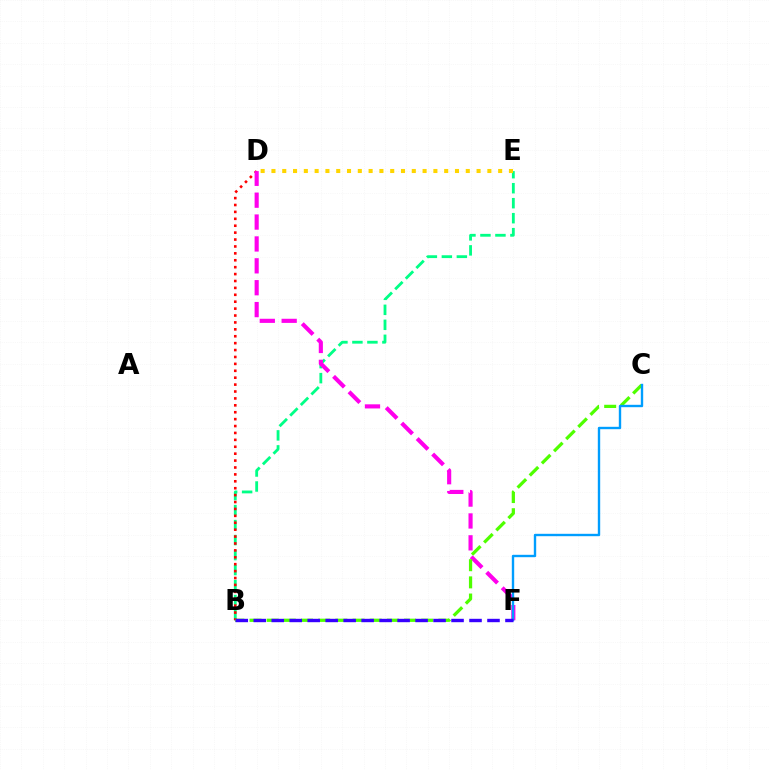{('B', 'E'): [{'color': '#00ff86', 'line_style': 'dashed', 'thickness': 2.04}], ('D', 'E'): [{'color': '#ffd500', 'line_style': 'dotted', 'thickness': 2.93}], ('B', 'D'): [{'color': '#ff0000', 'line_style': 'dotted', 'thickness': 1.88}], ('D', 'F'): [{'color': '#ff00ed', 'line_style': 'dashed', 'thickness': 2.97}], ('B', 'C'): [{'color': '#4fff00', 'line_style': 'dashed', 'thickness': 2.33}], ('C', 'F'): [{'color': '#009eff', 'line_style': 'solid', 'thickness': 1.71}], ('B', 'F'): [{'color': '#3700ff', 'line_style': 'dashed', 'thickness': 2.44}]}